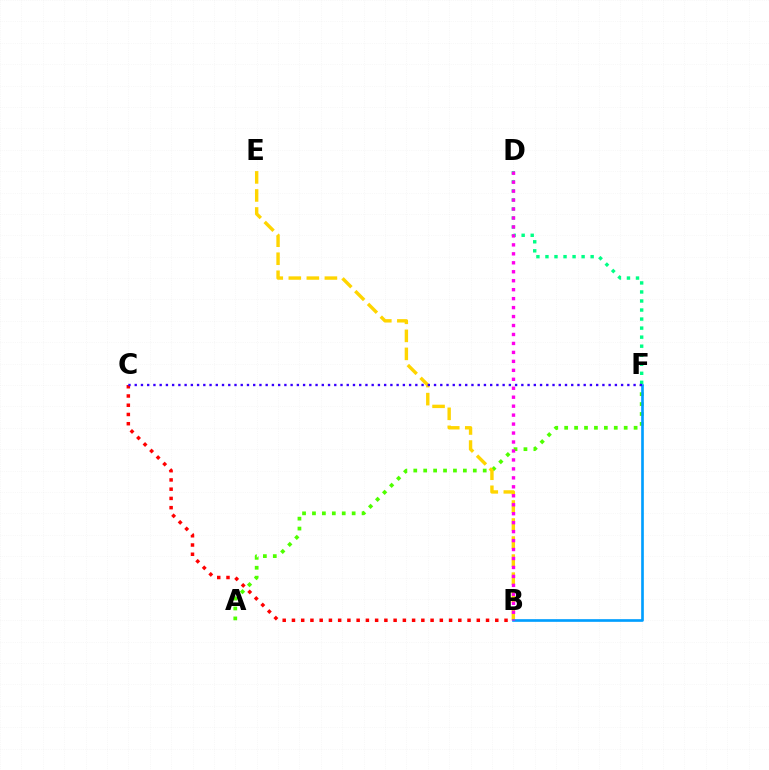{('A', 'F'): [{'color': '#4fff00', 'line_style': 'dotted', 'thickness': 2.69}], ('B', 'E'): [{'color': '#ffd500', 'line_style': 'dashed', 'thickness': 2.45}], ('D', 'F'): [{'color': '#00ff86', 'line_style': 'dotted', 'thickness': 2.46}], ('B', 'C'): [{'color': '#ff0000', 'line_style': 'dotted', 'thickness': 2.51}], ('B', 'F'): [{'color': '#009eff', 'line_style': 'solid', 'thickness': 1.92}], ('C', 'F'): [{'color': '#3700ff', 'line_style': 'dotted', 'thickness': 1.69}], ('B', 'D'): [{'color': '#ff00ed', 'line_style': 'dotted', 'thickness': 2.43}]}